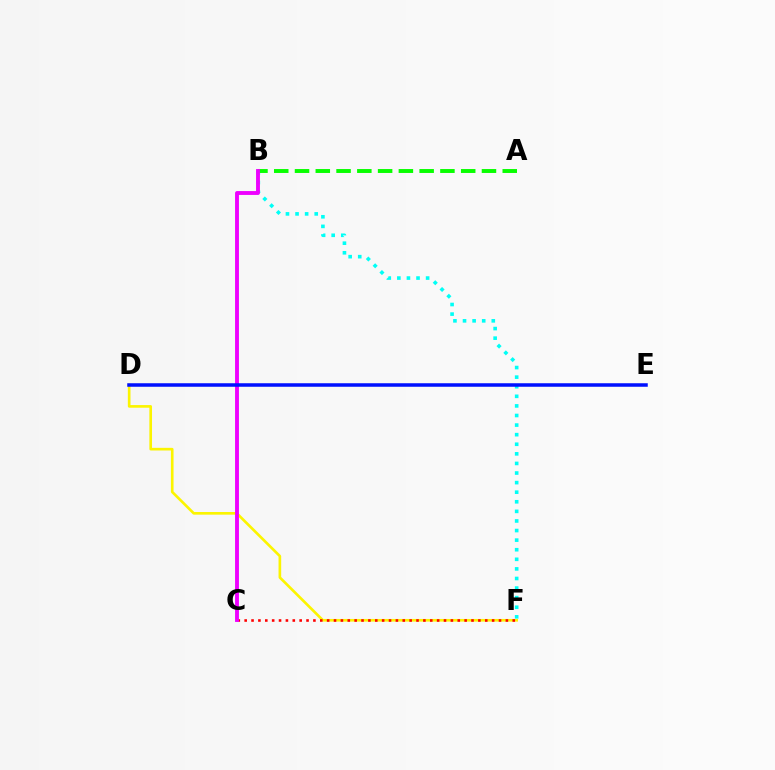{('B', 'F'): [{'color': '#00fff6', 'line_style': 'dotted', 'thickness': 2.6}], ('D', 'F'): [{'color': '#fcf500', 'line_style': 'solid', 'thickness': 1.91}], ('C', 'F'): [{'color': '#ff0000', 'line_style': 'dotted', 'thickness': 1.87}], ('A', 'B'): [{'color': '#08ff00', 'line_style': 'dashed', 'thickness': 2.82}], ('B', 'C'): [{'color': '#ee00ff', 'line_style': 'solid', 'thickness': 2.79}], ('D', 'E'): [{'color': '#0010ff', 'line_style': 'solid', 'thickness': 2.53}]}